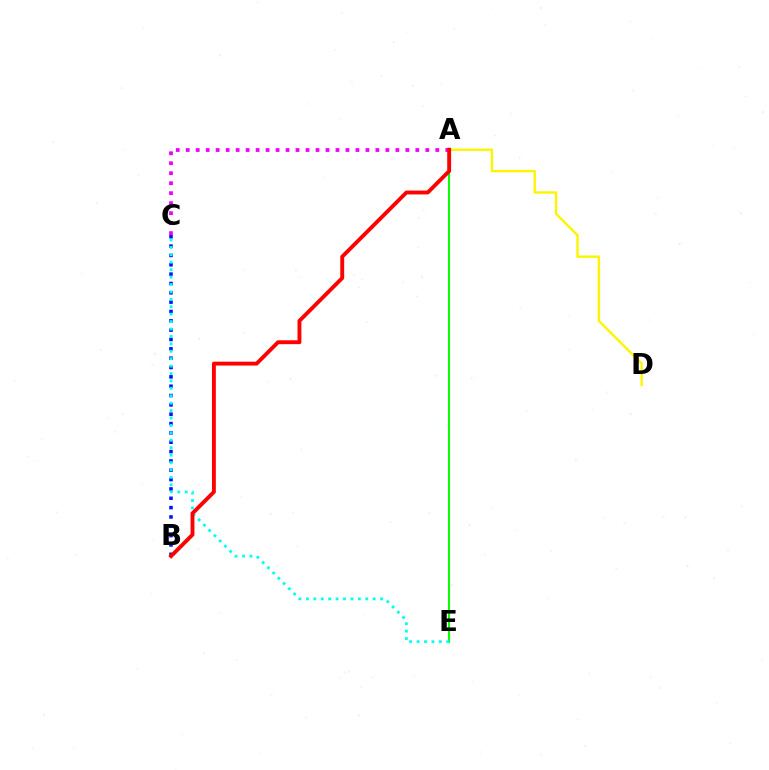{('A', 'D'): [{'color': '#fcf500', 'line_style': 'solid', 'thickness': 1.72}], ('A', 'C'): [{'color': '#ee00ff', 'line_style': 'dotted', 'thickness': 2.71}], ('B', 'C'): [{'color': '#0010ff', 'line_style': 'dotted', 'thickness': 2.54}], ('A', 'E'): [{'color': '#08ff00', 'line_style': 'solid', 'thickness': 1.5}], ('C', 'E'): [{'color': '#00fff6', 'line_style': 'dotted', 'thickness': 2.02}], ('A', 'B'): [{'color': '#ff0000', 'line_style': 'solid', 'thickness': 2.79}]}